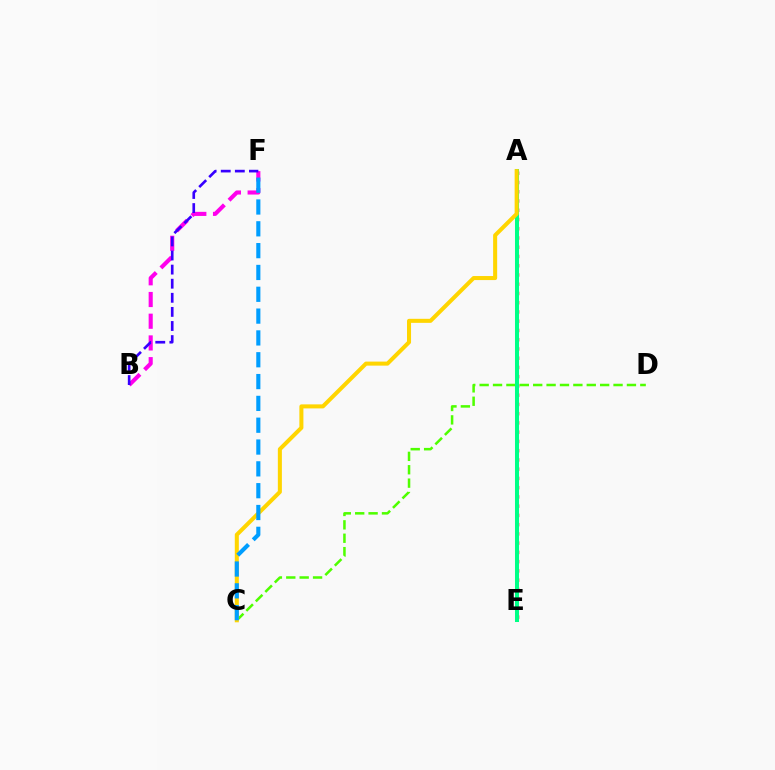{('B', 'F'): [{'color': '#ff00ed', 'line_style': 'dashed', 'thickness': 2.95}, {'color': '#3700ff', 'line_style': 'dashed', 'thickness': 1.91}], ('C', 'D'): [{'color': '#4fff00', 'line_style': 'dashed', 'thickness': 1.82}], ('A', 'E'): [{'color': '#ff0000', 'line_style': 'dotted', 'thickness': 2.51}, {'color': '#00ff86', 'line_style': 'solid', 'thickness': 2.9}], ('A', 'C'): [{'color': '#ffd500', 'line_style': 'solid', 'thickness': 2.91}], ('C', 'F'): [{'color': '#009eff', 'line_style': 'dashed', 'thickness': 2.96}]}